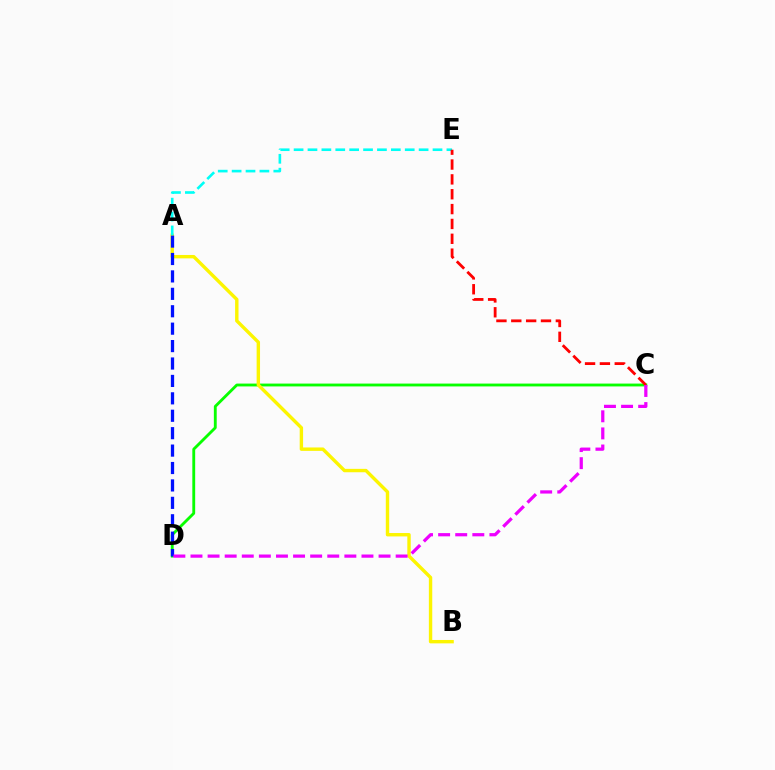{('C', 'D'): [{'color': '#08ff00', 'line_style': 'solid', 'thickness': 2.05}, {'color': '#ee00ff', 'line_style': 'dashed', 'thickness': 2.32}], ('A', 'B'): [{'color': '#fcf500', 'line_style': 'solid', 'thickness': 2.45}], ('A', 'D'): [{'color': '#0010ff', 'line_style': 'dashed', 'thickness': 2.37}], ('A', 'E'): [{'color': '#00fff6', 'line_style': 'dashed', 'thickness': 1.89}], ('C', 'E'): [{'color': '#ff0000', 'line_style': 'dashed', 'thickness': 2.02}]}